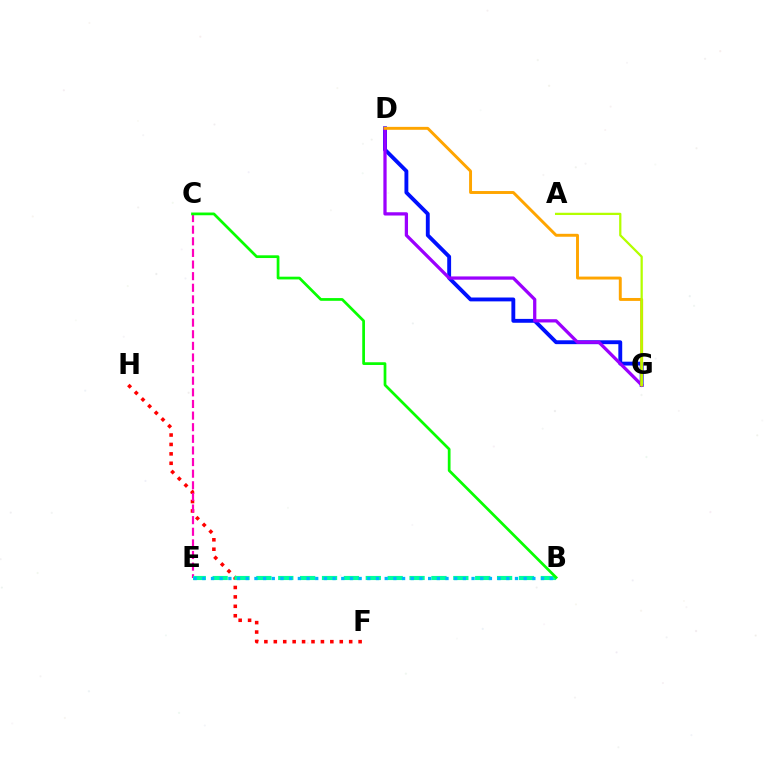{('D', 'G'): [{'color': '#0010ff', 'line_style': 'solid', 'thickness': 2.78}, {'color': '#9b00ff', 'line_style': 'solid', 'thickness': 2.35}, {'color': '#ffa500', 'line_style': 'solid', 'thickness': 2.11}], ('F', 'H'): [{'color': '#ff0000', 'line_style': 'dotted', 'thickness': 2.56}], ('C', 'E'): [{'color': '#ff00bd', 'line_style': 'dashed', 'thickness': 1.58}], ('B', 'E'): [{'color': '#00ff9d', 'line_style': 'dashed', 'thickness': 2.97}, {'color': '#00b5ff', 'line_style': 'dotted', 'thickness': 2.36}], ('A', 'G'): [{'color': '#b3ff00', 'line_style': 'solid', 'thickness': 1.63}], ('B', 'C'): [{'color': '#08ff00', 'line_style': 'solid', 'thickness': 1.97}]}